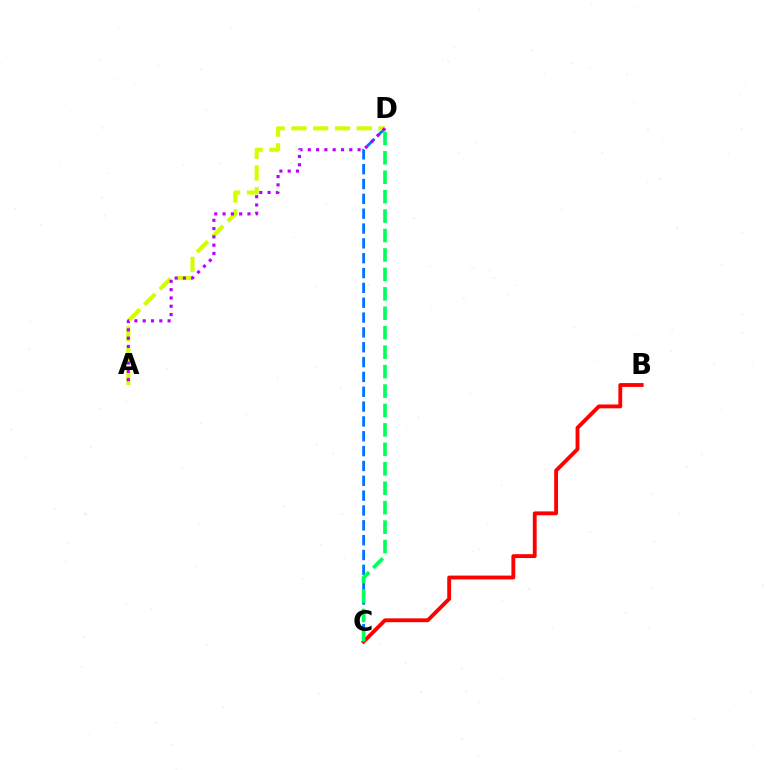{('C', 'D'): [{'color': '#0074ff', 'line_style': 'dashed', 'thickness': 2.02}, {'color': '#00ff5c', 'line_style': 'dashed', 'thickness': 2.64}], ('B', 'C'): [{'color': '#ff0000', 'line_style': 'solid', 'thickness': 2.77}], ('A', 'D'): [{'color': '#d1ff00', 'line_style': 'dashed', 'thickness': 2.95}, {'color': '#b900ff', 'line_style': 'dotted', 'thickness': 2.25}]}